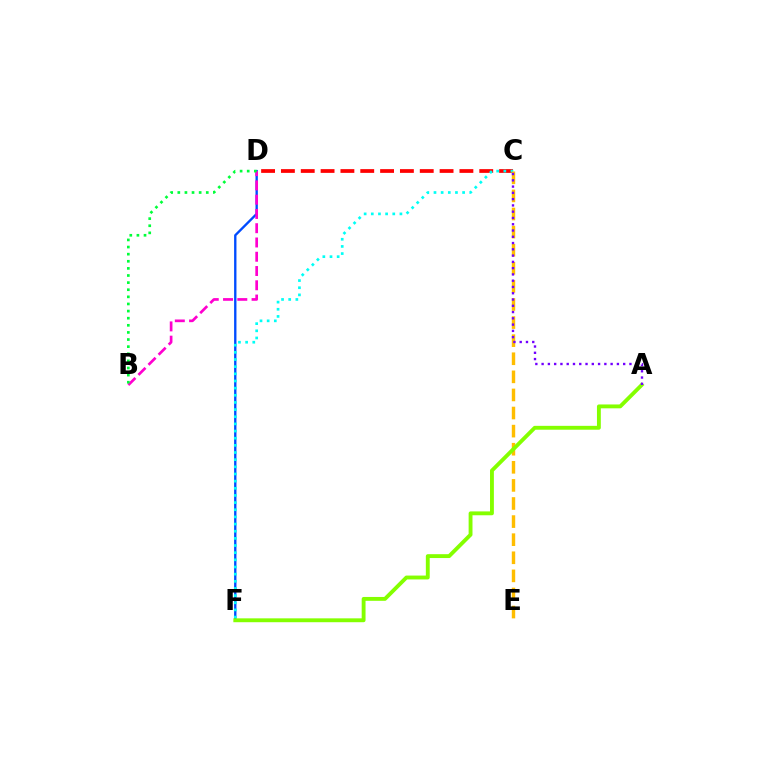{('D', 'F'): [{'color': '#004bff', 'line_style': 'solid', 'thickness': 1.69}], ('C', 'D'): [{'color': '#ff0000', 'line_style': 'dashed', 'thickness': 2.69}], ('C', 'F'): [{'color': '#00fff6', 'line_style': 'dotted', 'thickness': 1.94}], ('C', 'E'): [{'color': '#ffbd00', 'line_style': 'dashed', 'thickness': 2.46}], ('B', 'D'): [{'color': '#ff00cf', 'line_style': 'dashed', 'thickness': 1.94}, {'color': '#00ff39', 'line_style': 'dotted', 'thickness': 1.93}], ('A', 'F'): [{'color': '#84ff00', 'line_style': 'solid', 'thickness': 2.78}], ('A', 'C'): [{'color': '#7200ff', 'line_style': 'dotted', 'thickness': 1.7}]}